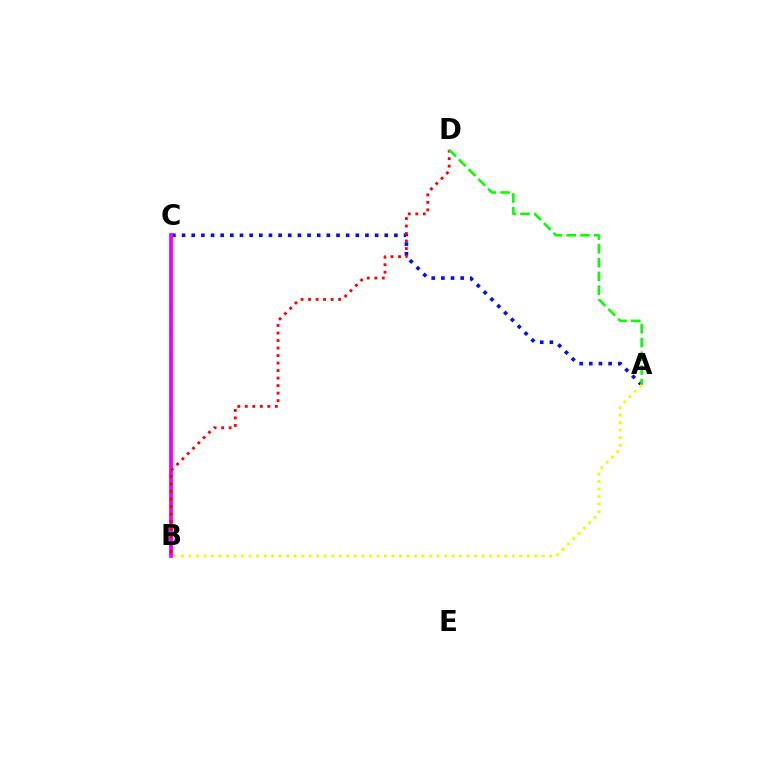{('B', 'C'): [{'color': '#00fff6', 'line_style': 'dashed', 'thickness': 1.57}, {'color': '#ee00ff', 'line_style': 'solid', 'thickness': 2.7}], ('A', 'C'): [{'color': '#0010ff', 'line_style': 'dotted', 'thickness': 2.62}], ('B', 'D'): [{'color': '#ff0000', 'line_style': 'dotted', 'thickness': 2.04}], ('A', 'D'): [{'color': '#08ff00', 'line_style': 'dashed', 'thickness': 1.87}], ('A', 'B'): [{'color': '#fcf500', 'line_style': 'dotted', 'thickness': 2.04}]}